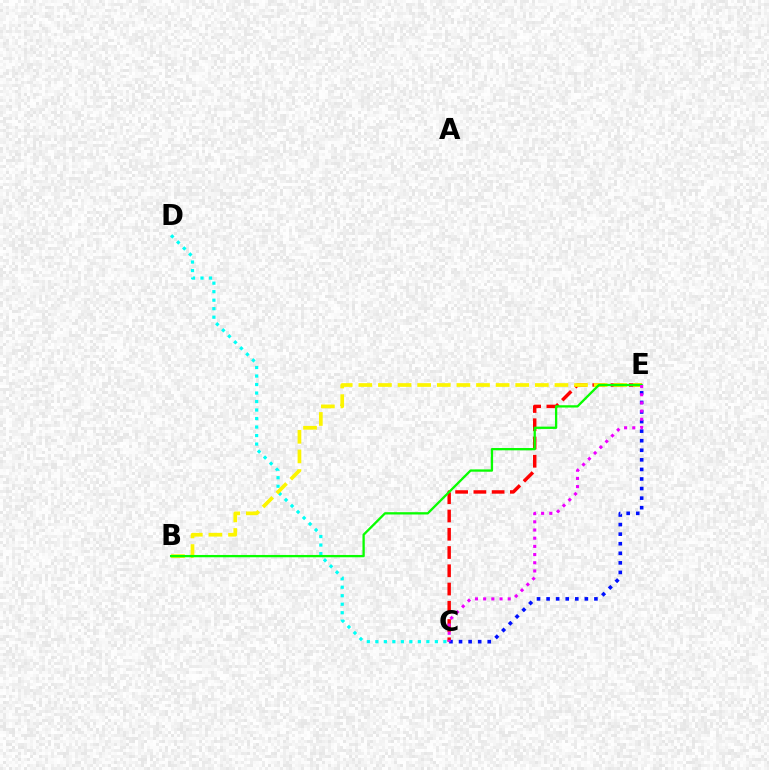{('C', 'D'): [{'color': '#00fff6', 'line_style': 'dotted', 'thickness': 2.31}], ('C', 'E'): [{'color': '#ff0000', 'line_style': 'dashed', 'thickness': 2.48}, {'color': '#0010ff', 'line_style': 'dotted', 'thickness': 2.6}, {'color': '#ee00ff', 'line_style': 'dotted', 'thickness': 2.22}], ('B', 'E'): [{'color': '#fcf500', 'line_style': 'dashed', 'thickness': 2.66}, {'color': '#08ff00', 'line_style': 'solid', 'thickness': 1.66}]}